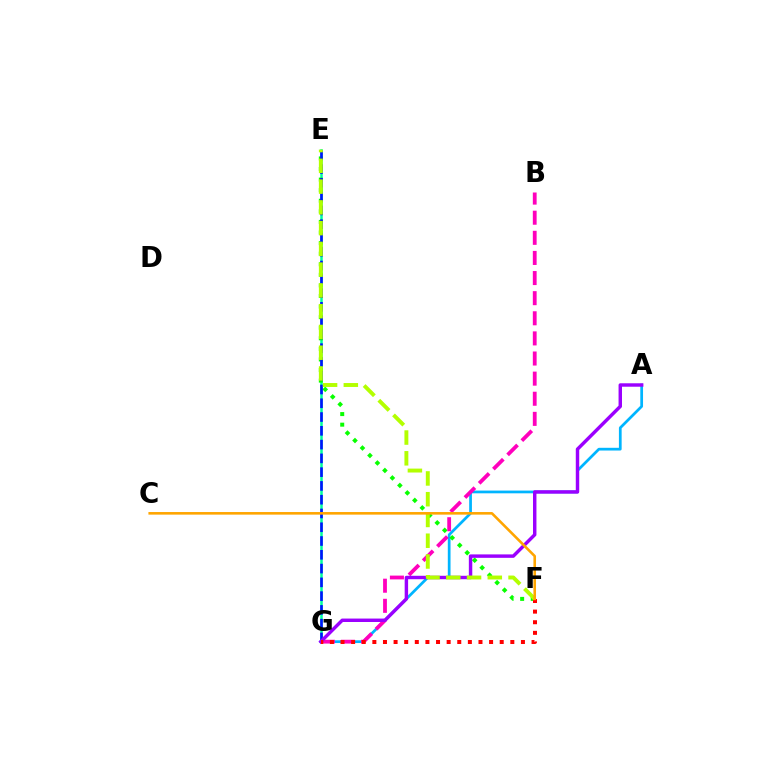{('A', 'G'): [{'color': '#00b5ff', 'line_style': 'solid', 'thickness': 1.97}, {'color': '#9b00ff', 'line_style': 'solid', 'thickness': 2.47}], ('E', 'G'): [{'color': '#00ff9d', 'line_style': 'solid', 'thickness': 1.81}, {'color': '#0010ff', 'line_style': 'dashed', 'thickness': 1.87}], ('E', 'F'): [{'color': '#08ff00', 'line_style': 'dotted', 'thickness': 2.87}, {'color': '#b3ff00', 'line_style': 'dashed', 'thickness': 2.82}], ('B', 'G'): [{'color': '#ff00bd', 'line_style': 'dashed', 'thickness': 2.73}], ('F', 'G'): [{'color': '#ff0000', 'line_style': 'dotted', 'thickness': 2.88}], ('C', 'F'): [{'color': '#ffa500', 'line_style': 'solid', 'thickness': 1.87}]}